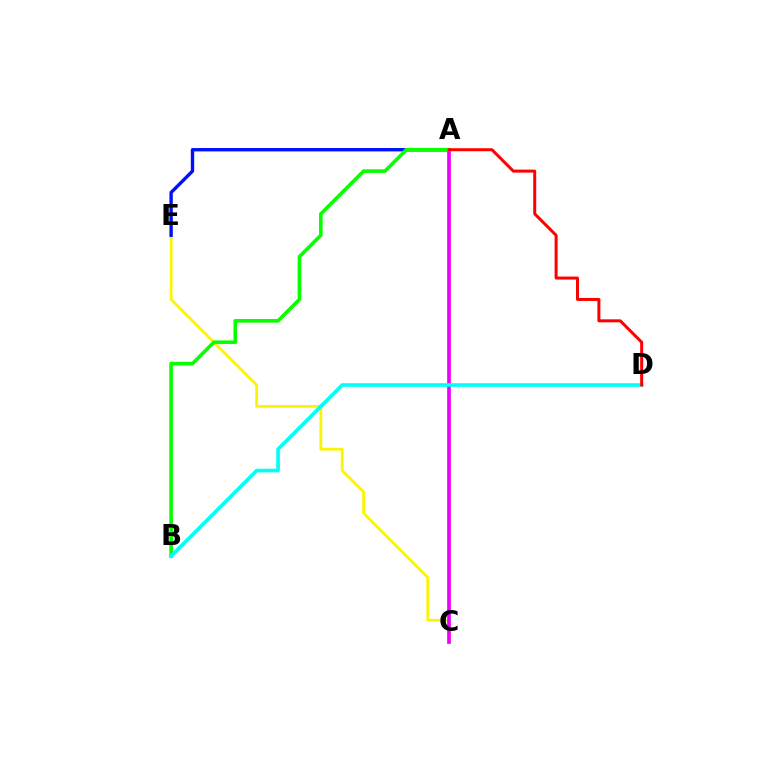{('C', 'E'): [{'color': '#fcf500', 'line_style': 'solid', 'thickness': 2.02}], ('A', 'E'): [{'color': '#0010ff', 'line_style': 'solid', 'thickness': 2.42}], ('A', 'C'): [{'color': '#ee00ff', 'line_style': 'solid', 'thickness': 2.65}], ('A', 'B'): [{'color': '#08ff00', 'line_style': 'solid', 'thickness': 2.61}], ('B', 'D'): [{'color': '#00fff6', 'line_style': 'solid', 'thickness': 2.61}], ('A', 'D'): [{'color': '#ff0000', 'line_style': 'solid', 'thickness': 2.16}]}